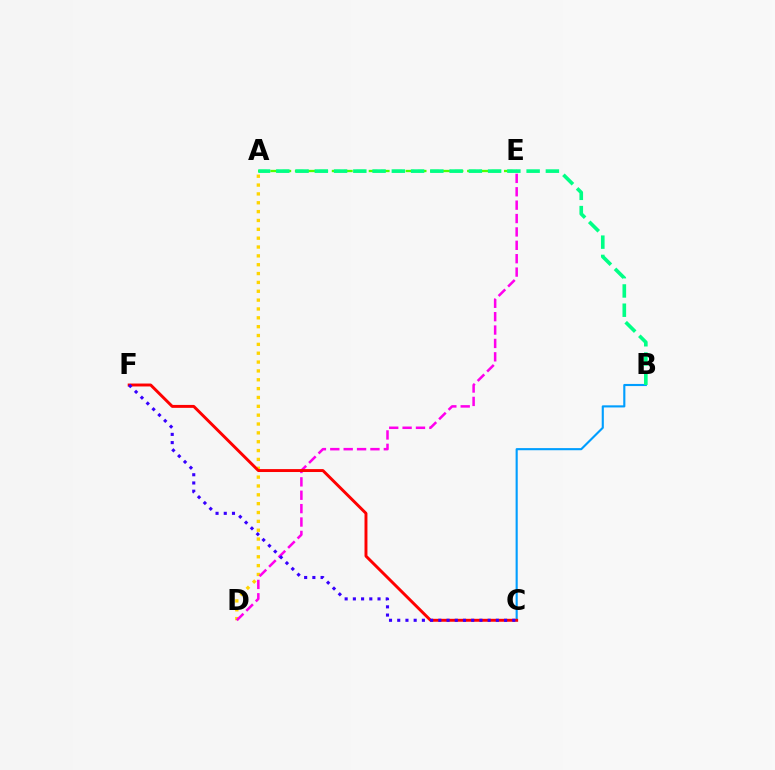{('A', 'E'): [{'color': '#4fff00', 'line_style': 'dashed', 'thickness': 1.67}], ('A', 'D'): [{'color': '#ffd500', 'line_style': 'dotted', 'thickness': 2.4}], ('D', 'E'): [{'color': '#ff00ed', 'line_style': 'dashed', 'thickness': 1.82}], ('B', 'C'): [{'color': '#009eff', 'line_style': 'solid', 'thickness': 1.53}], ('C', 'F'): [{'color': '#ff0000', 'line_style': 'solid', 'thickness': 2.11}, {'color': '#3700ff', 'line_style': 'dotted', 'thickness': 2.23}], ('A', 'B'): [{'color': '#00ff86', 'line_style': 'dashed', 'thickness': 2.62}]}